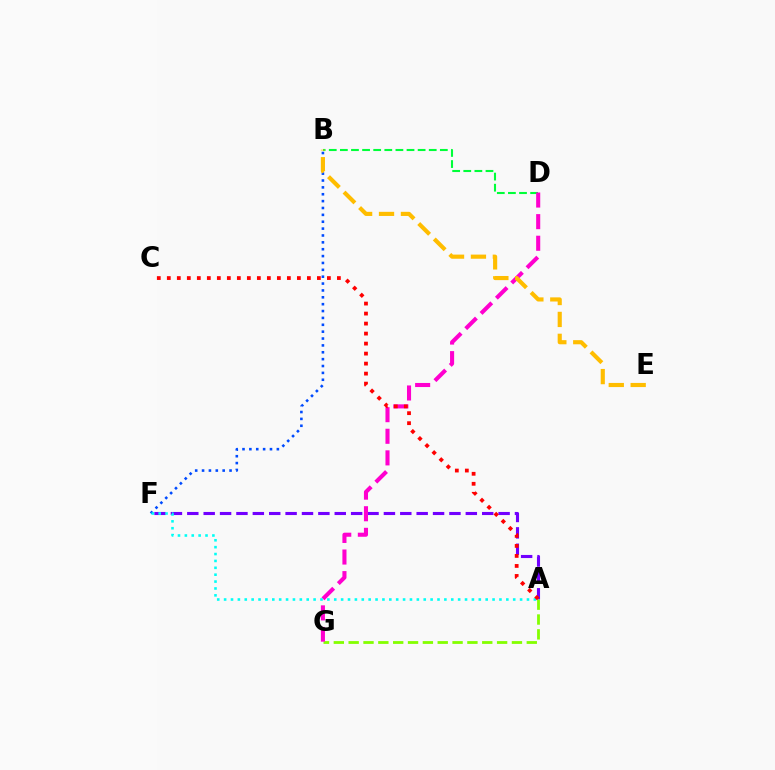{('A', 'F'): [{'color': '#7200ff', 'line_style': 'dashed', 'thickness': 2.23}, {'color': '#00fff6', 'line_style': 'dotted', 'thickness': 1.87}], ('A', 'G'): [{'color': '#84ff00', 'line_style': 'dashed', 'thickness': 2.02}], ('B', 'F'): [{'color': '#004bff', 'line_style': 'dotted', 'thickness': 1.87}], ('B', 'D'): [{'color': '#00ff39', 'line_style': 'dashed', 'thickness': 1.51}], ('D', 'G'): [{'color': '#ff00cf', 'line_style': 'dashed', 'thickness': 2.94}], ('A', 'C'): [{'color': '#ff0000', 'line_style': 'dotted', 'thickness': 2.72}], ('B', 'E'): [{'color': '#ffbd00', 'line_style': 'dashed', 'thickness': 2.98}]}